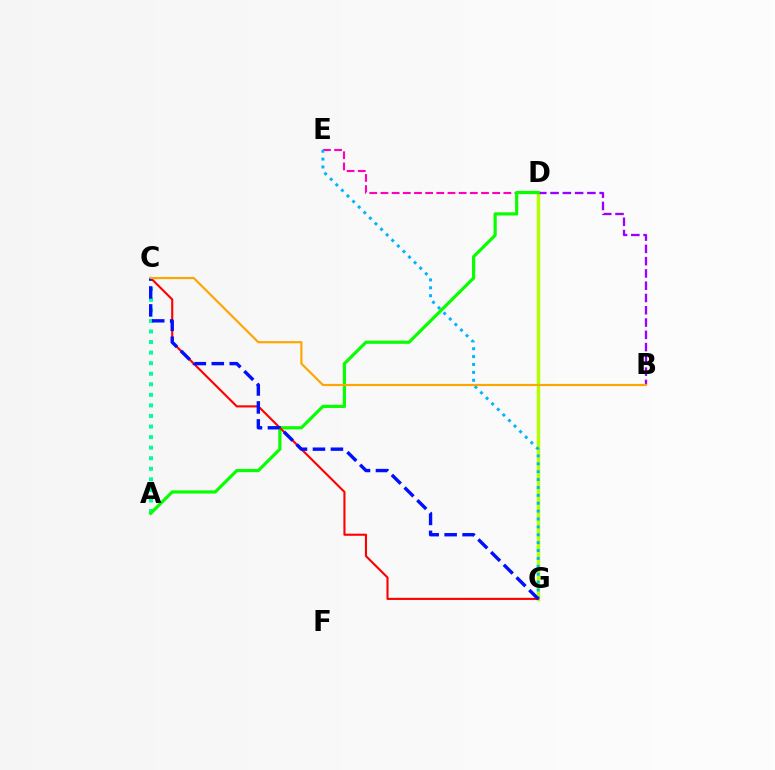{('A', 'C'): [{'color': '#00ff9d', 'line_style': 'dotted', 'thickness': 2.87}], ('D', 'E'): [{'color': '#ff00bd', 'line_style': 'dashed', 'thickness': 1.52}], ('D', 'G'): [{'color': '#b3ff00', 'line_style': 'solid', 'thickness': 2.49}], ('B', 'D'): [{'color': '#9b00ff', 'line_style': 'dashed', 'thickness': 1.67}], ('E', 'G'): [{'color': '#00b5ff', 'line_style': 'dotted', 'thickness': 2.14}], ('A', 'D'): [{'color': '#08ff00', 'line_style': 'solid', 'thickness': 2.3}], ('C', 'G'): [{'color': '#ff0000', 'line_style': 'solid', 'thickness': 1.53}, {'color': '#0010ff', 'line_style': 'dashed', 'thickness': 2.44}], ('B', 'C'): [{'color': '#ffa500', 'line_style': 'solid', 'thickness': 1.56}]}